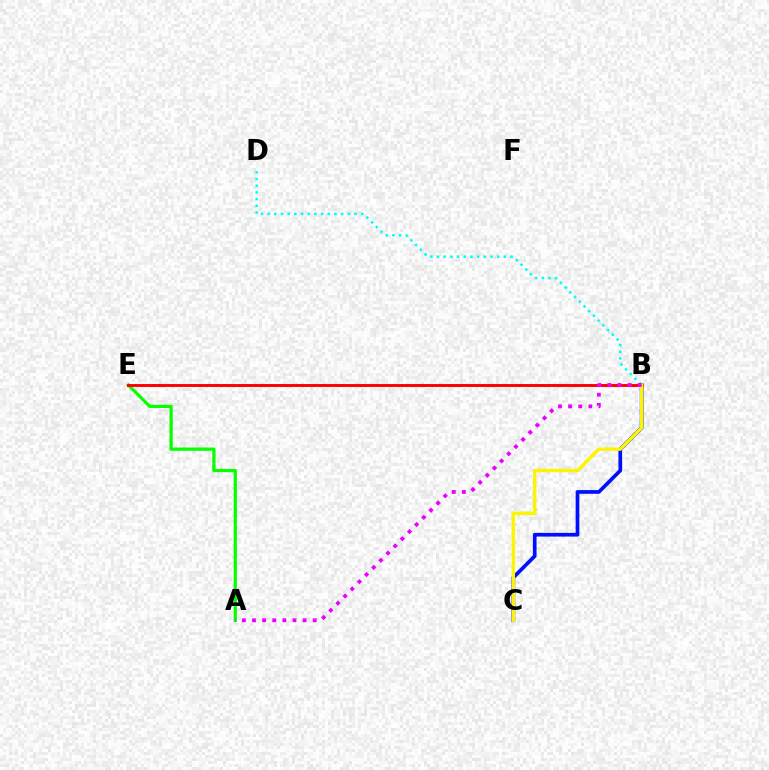{('A', 'E'): [{'color': '#08ff00', 'line_style': 'solid', 'thickness': 2.34}], ('B', 'C'): [{'color': '#0010ff', 'line_style': 'solid', 'thickness': 2.66}, {'color': '#fcf500', 'line_style': 'solid', 'thickness': 2.43}], ('B', 'D'): [{'color': '#00fff6', 'line_style': 'dotted', 'thickness': 1.82}], ('B', 'E'): [{'color': '#ff0000', 'line_style': 'solid', 'thickness': 2.1}], ('A', 'B'): [{'color': '#ee00ff', 'line_style': 'dotted', 'thickness': 2.75}]}